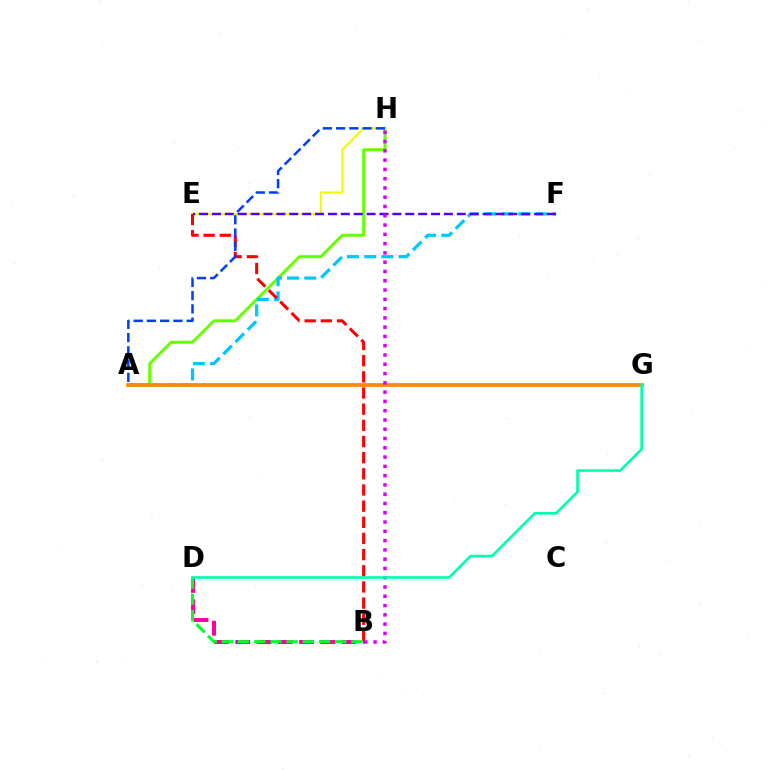{('A', 'H'): [{'color': '#66ff00', 'line_style': 'solid', 'thickness': 2.13}, {'color': '#003fff', 'line_style': 'dashed', 'thickness': 1.8}], ('E', 'H'): [{'color': '#eeff00', 'line_style': 'solid', 'thickness': 1.55}], ('B', 'D'): [{'color': '#ff00a0', 'line_style': 'dashed', 'thickness': 2.89}, {'color': '#00ff27', 'line_style': 'dashed', 'thickness': 2.2}], ('A', 'F'): [{'color': '#00c7ff', 'line_style': 'dashed', 'thickness': 2.34}], ('B', 'E'): [{'color': '#ff0000', 'line_style': 'dashed', 'thickness': 2.2}], ('E', 'F'): [{'color': '#4f00ff', 'line_style': 'dashed', 'thickness': 1.75}], ('A', 'G'): [{'color': '#ff8800', 'line_style': 'solid', 'thickness': 2.69}], ('B', 'H'): [{'color': '#d600ff', 'line_style': 'dotted', 'thickness': 2.52}], ('D', 'G'): [{'color': '#00ffaf', 'line_style': 'solid', 'thickness': 1.91}]}